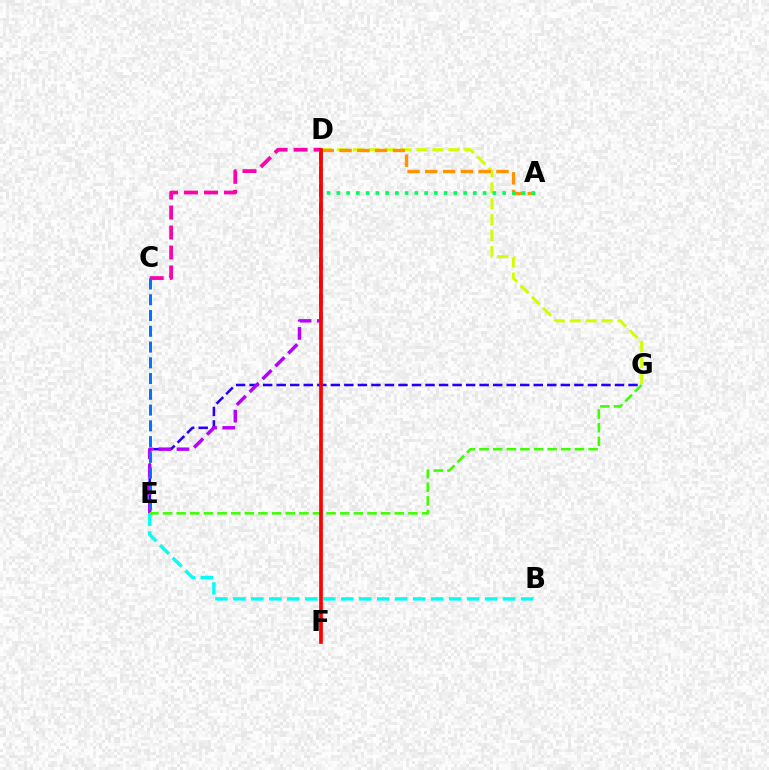{('E', 'G'): [{'color': '#2500ff', 'line_style': 'dashed', 'thickness': 1.84}, {'color': '#3dff00', 'line_style': 'dashed', 'thickness': 1.85}], ('D', 'G'): [{'color': '#d1ff00', 'line_style': 'dashed', 'thickness': 2.16}], ('C', 'D'): [{'color': '#ff00ac', 'line_style': 'dashed', 'thickness': 2.71}], ('D', 'E'): [{'color': '#b900ff', 'line_style': 'dashed', 'thickness': 2.47}], ('A', 'D'): [{'color': '#ff9400', 'line_style': 'dashed', 'thickness': 2.42}, {'color': '#00ff5c', 'line_style': 'dotted', 'thickness': 2.65}], ('C', 'E'): [{'color': '#0074ff', 'line_style': 'dashed', 'thickness': 2.14}], ('B', 'E'): [{'color': '#00fff6', 'line_style': 'dashed', 'thickness': 2.44}], ('D', 'F'): [{'color': '#ff0000', 'line_style': 'solid', 'thickness': 2.67}]}